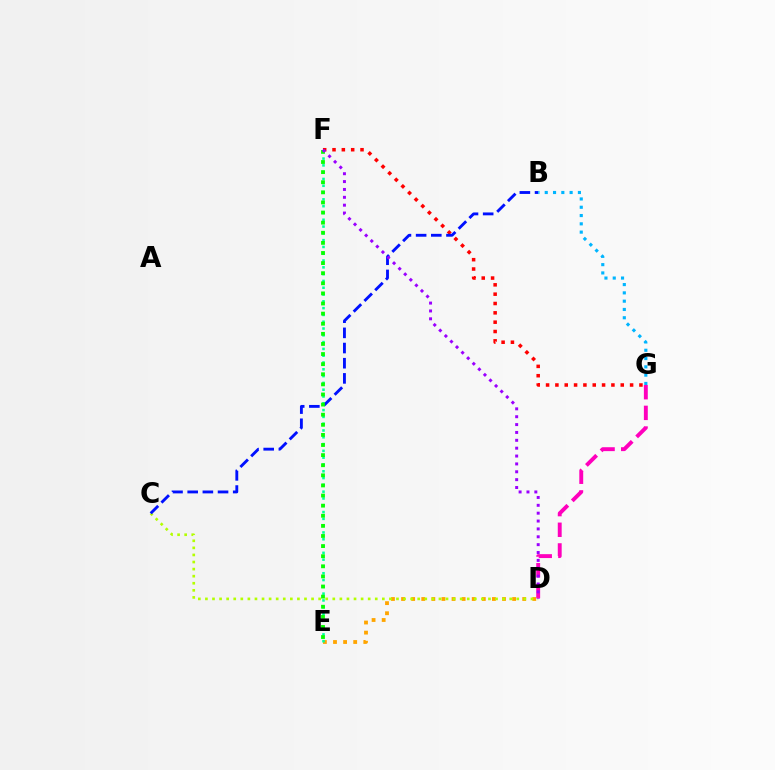{('D', 'E'): [{'color': '#ffa500', 'line_style': 'dotted', 'thickness': 2.74}], ('D', 'G'): [{'color': '#ff00bd', 'line_style': 'dashed', 'thickness': 2.81}], ('C', 'D'): [{'color': '#b3ff00', 'line_style': 'dotted', 'thickness': 1.92}], ('E', 'F'): [{'color': '#00ff9d', 'line_style': 'dotted', 'thickness': 1.85}, {'color': '#08ff00', 'line_style': 'dotted', 'thickness': 2.75}], ('F', 'G'): [{'color': '#ff0000', 'line_style': 'dotted', 'thickness': 2.54}], ('B', 'C'): [{'color': '#0010ff', 'line_style': 'dashed', 'thickness': 2.06}], ('B', 'G'): [{'color': '#00b5ff', 'line_style': 'dotted', 'thickness': 2.25}], ('D', 'F'): [{'color': '#9b00ff', 'line_style': 'dotted', 'thickness': 2.14}]}